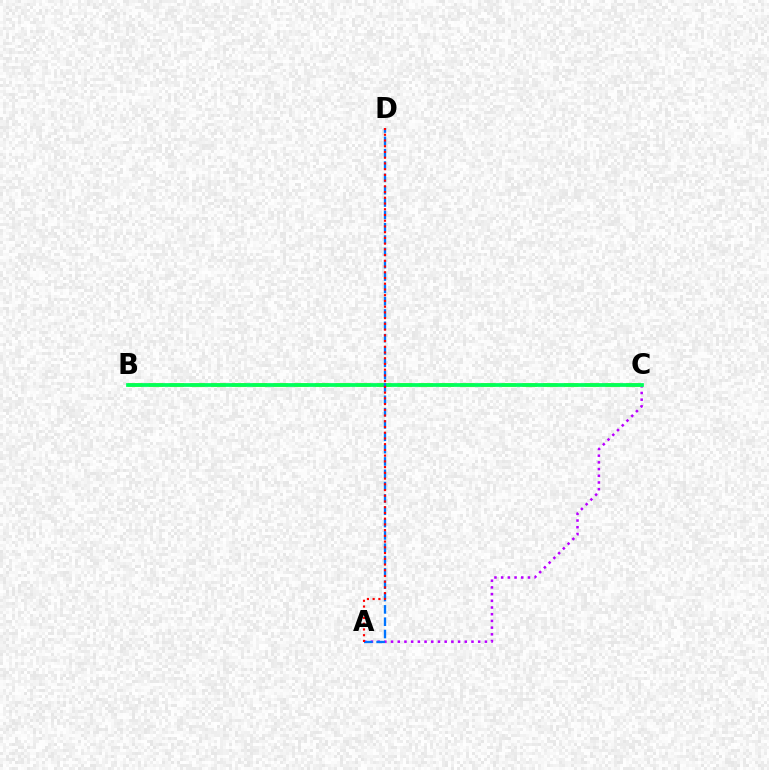{('A', 'C'): [{'color': '#b900ff', 'line_style': 'dotted', 'thickness': 1.82}], ('B', 'C'): [{'color': '#d1ff00', 'line_style': 'dashed', 'thickness': 2.82}, {'color': '#00ff5c', 'line_style': 'solid', 'thickness': 2.7}], ('A', 'D'): [{'color': '#0074ff', 'line_style': 'dashed', 'thickness': 1.67}, {'color': '#ff0000', 'line_style': 'dotted', 'thickness': 1.56}]}